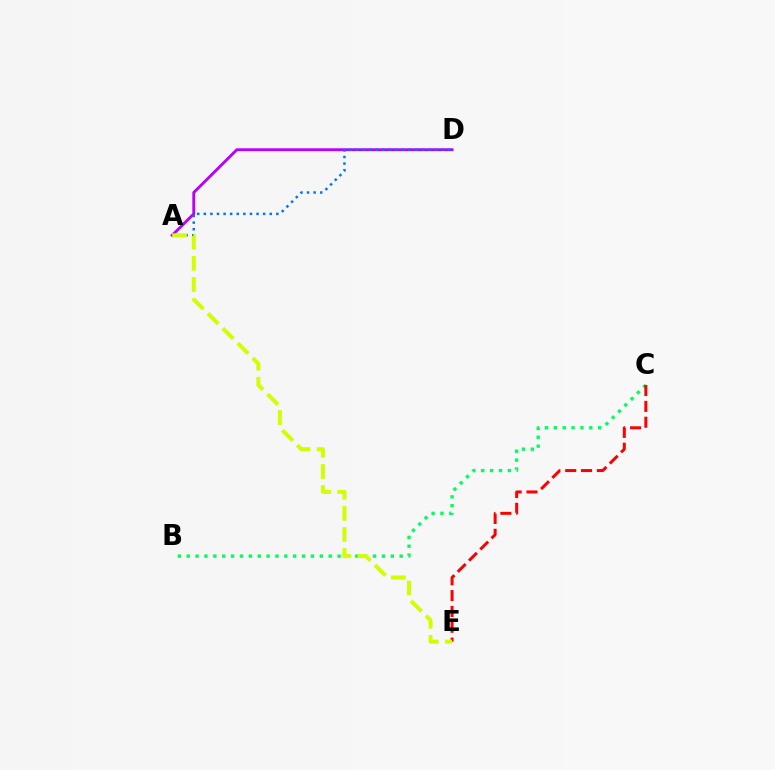{('B', 'C'): [{'color': '#00ff5c', 'line_style': 'dotted', 'thickness': 2.41}], ('A', 'D'): [{'color': '#b900ff', 'line_style': 'solid', 'thickness': 2.05}, {'color': '#0074ff', 'line_style': 'dotted', 'thickness': 1.79}], ('C', 'E'): [{'color': '#ff0000', 'line_style': 'dashed', 'thickness': 2.15}], ('A', 'E'): [{'color': '#d1ff00', 'line_style': 'dashed', 'thickness': 2.87}]}